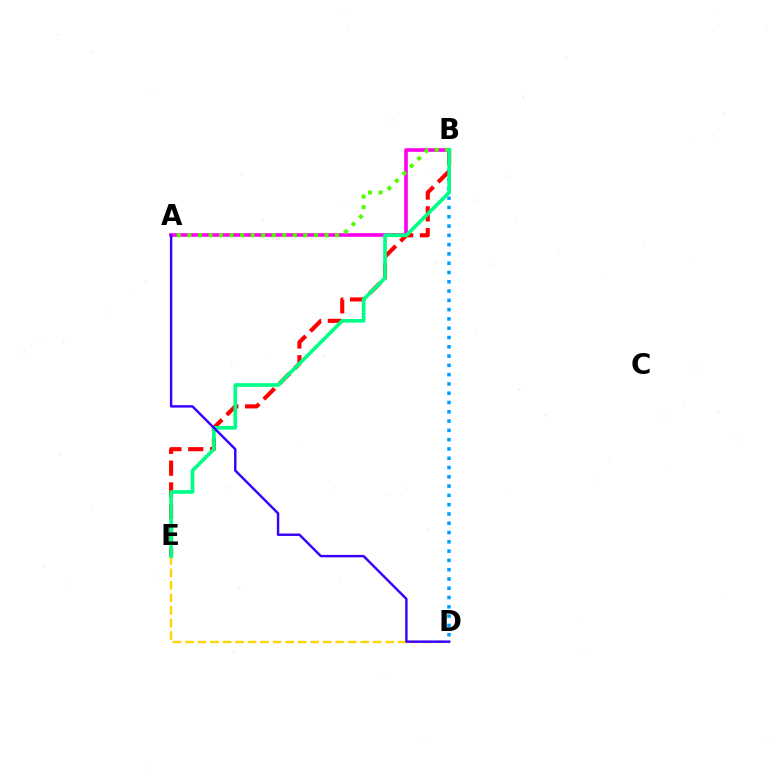{('A', 'B'): [{'color': '#ff00ed', 'line_style': 'solid', 'thickness': 2.61}, {'color': '#4fff00', 'line_style': 'dotted', 'thickness': 2.86}], ('B', 'D'): [{'color': '#009eff', 'line_style': 'dotted', 'thickness': 2.52}], ('D', 'E'): [{'color': '#ffd500', 'line_style': 'dashed', 'thickness': 1.7}], ('B', 'E'): [{'color': '#ff0000', 'line_style': 'dashed', 'thickness': 2.96}, {'color': '#00ff86', 'line_style': 'solid', 'thickness': 2.64}], ('A', 'D'): [{'color': '#3700ff', 'line_style': 'solid', 'thickness': 1.76}]}